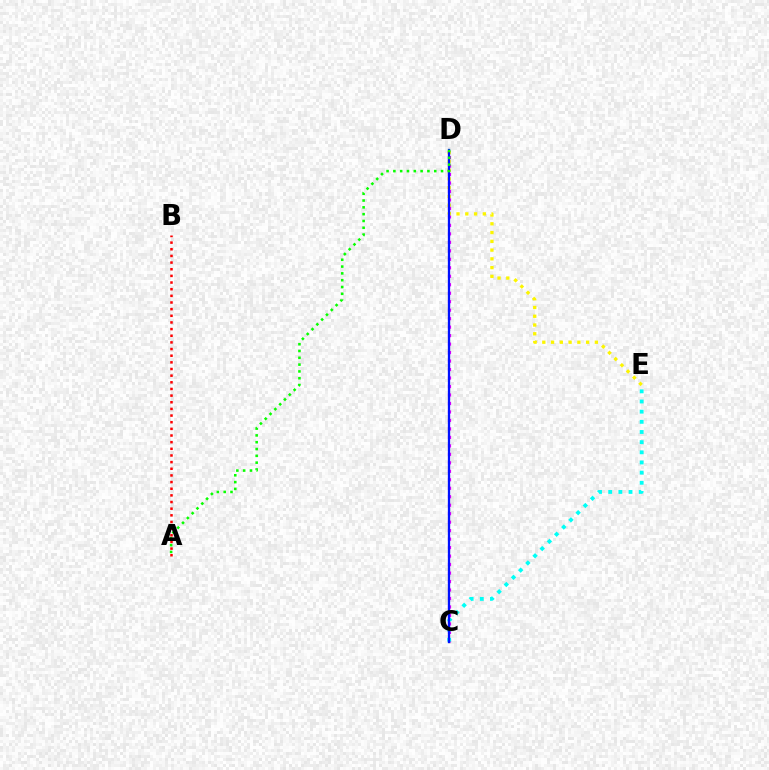{('C', 'D'): [{'color': '#ee00ff', 'line_style': 'dotted', 'thickness': 2.3}, {'color': '#0010ff', 'line_style': 'solid', 'thickness': 1.65}], ('D', 'E'): [{'color': '#fcf500', 'line_style': 'dotted', 'thickness': 2.38}], ('C', 'E'): [{'color': '#00fff6', 'line_style': 'dotted', 'thickness': 2.76}], ('A', 'B'): [{'color': '#ff0000', 'line_style': 'dotted', 'thickness': 1.81}], ('A', 'D'): [{'color': '#08ff00', 'line_style': 'dotted', 'thickness': 1.85}]}